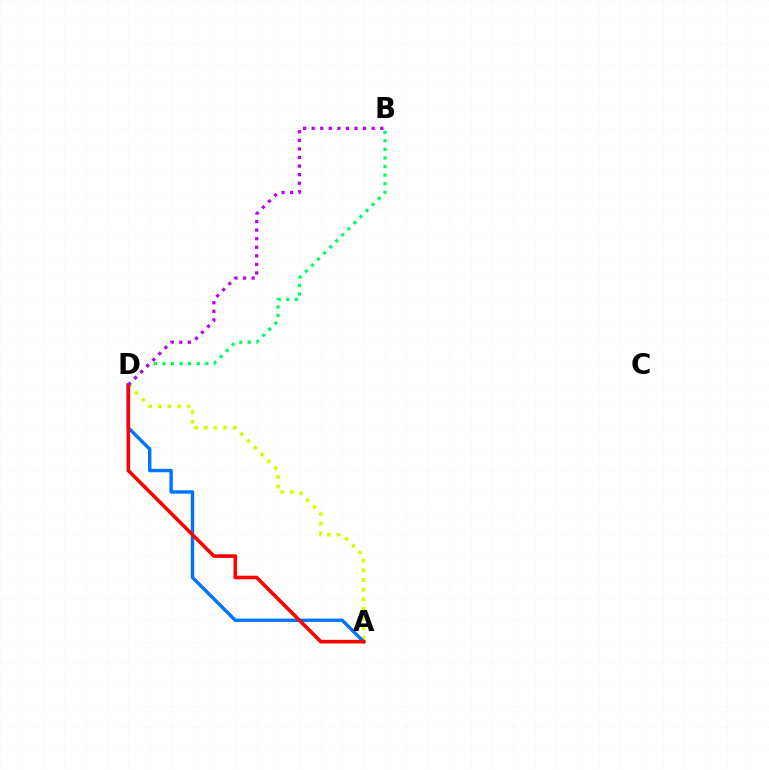{('A', 'D'): [{'color': '#d1ff00', 'line_style': 'dotted', 'thickness': 2.62}, {'color': '#0074ff', 'line_style': 'solid', 'thickness': 2.45}, {'color': '#ff0000', 'line_style': 'solid', 'thickness': 2.59}], ('B', 'D'): [{'color': '#00ff5c', 'line_style': 'dotted', 'thickness': 2.33}, {'color': '#b900ff', 'line_style': 'dotted', 'thickness': 2.33}]}